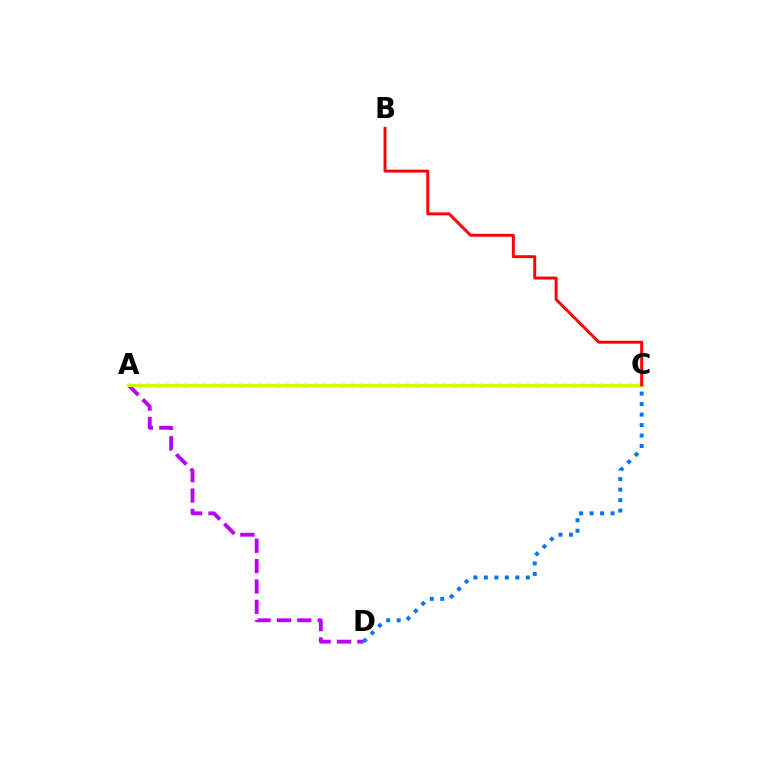{('A', 'D'): [{'color': '#b900ff', 'line_style': 'dashed', 'thickness': 2.77}], ('C', 'D'): [{'color': '#0074ff', 'line_style': 'dotted', 'thickness': 2.85}], ('A', 'C'): [{'color': '#00ff5c', 'line_style': 'dotted', 'thickness': 2.51}, {'color': '#d1ff00', 'line_style': 'solid', 'thickness': 2.21}], ('B', 'C'): [{'color': '#ff0000', 'line_style': 'solid', 'thickness': 2.11}]}